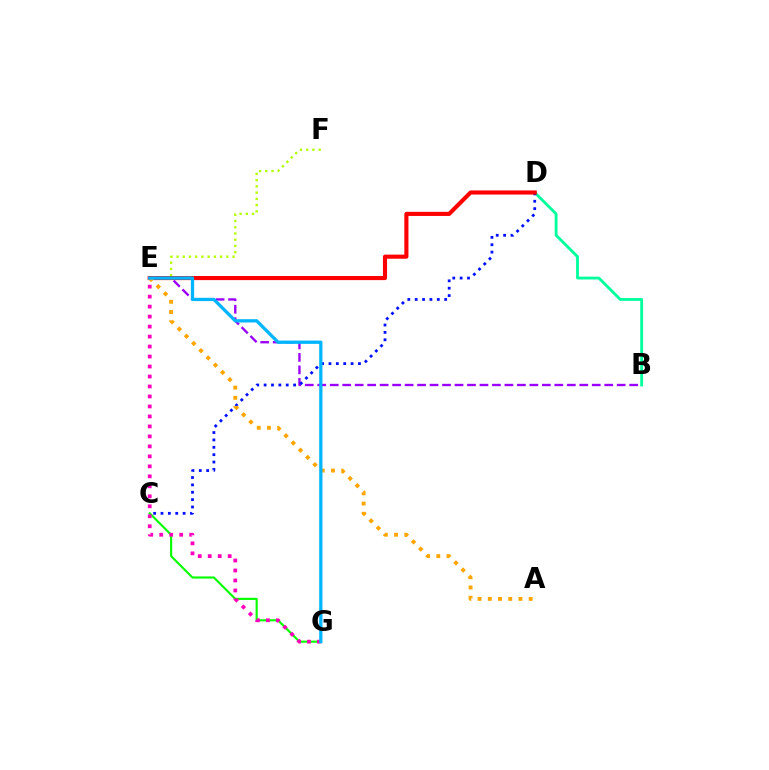{('E', 'F'): [{'color': '#b3ff00', 'line_style': 'dotted', 'thickness': 1.69}], ('B', 'E'): [{'color': '#9b00ff', 'line_style': 'dashed', 'thickness': 1.7}], ('C', 'G'): [{'color': '#08ff00', 'line_style': 'solid', 'thickness': 1.55}], ('B', 'D'): [{'color': '#00ff9d', 'line_style': 'solid', 'thickness': 2.03}], ('C', 'D'): [{'color': '#0010ff', 'line_style': 'dotted', 'thickness': 2.0}], ('E', 'G'): [{'color': '#ff00bd', 'line_style': 'dotted', 'thickness': 2.71}, {'color': '#00b5ff', 'line_style': 'solid', 'thickness': 2.36}], ('D', 'E'): [{'color': '#ff0000', 'line_style': 'solid', 'thickness': 2.96}], ('A', 'E'): [{'color': '#ffa500', 'line_style': 'dotted', 'thickness': 2.78}]}